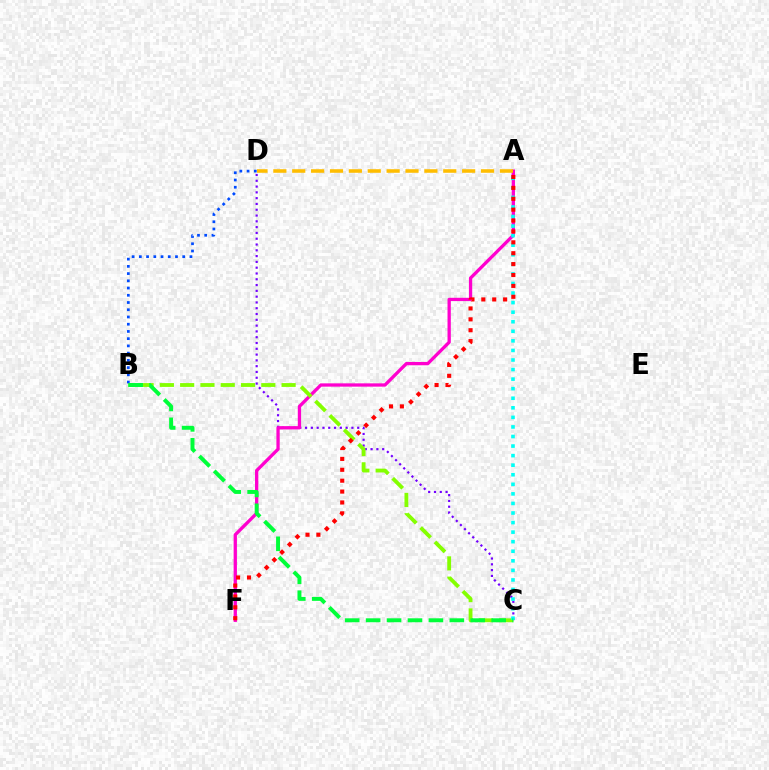{('C', 'D'): [{'color': '#7200ff', 'line_style': 'dotted', 'thickness': 1.57}], ('A', 'F'): [{'color': '#ff00cf', 'line_style': 'solid', 'thickness': 2.37}, {'color': '#ff0000', 'line_style': 'dotted', 'thickness': 2.96}], ('B', 'C'): [{'color': '#84ff00', 'line_style': 'dashed', 'thickness': 2.76}, {'color': '#00ff39', 'line_style': 'dashed', 'thickness': 2.84}], ('B', 'D'): [{'color': '#004bff', 'line_style': 'dotted', 'thickness': 1.96}], ('A', 'C'): [{'color': '#00fff6', 'line_style': 'dotted', 'thickness': 2.6}], ('A', 'D'): [{'color': '#ffbd00', 'line_style': 'dashed', 'thickness': 2.56}]}